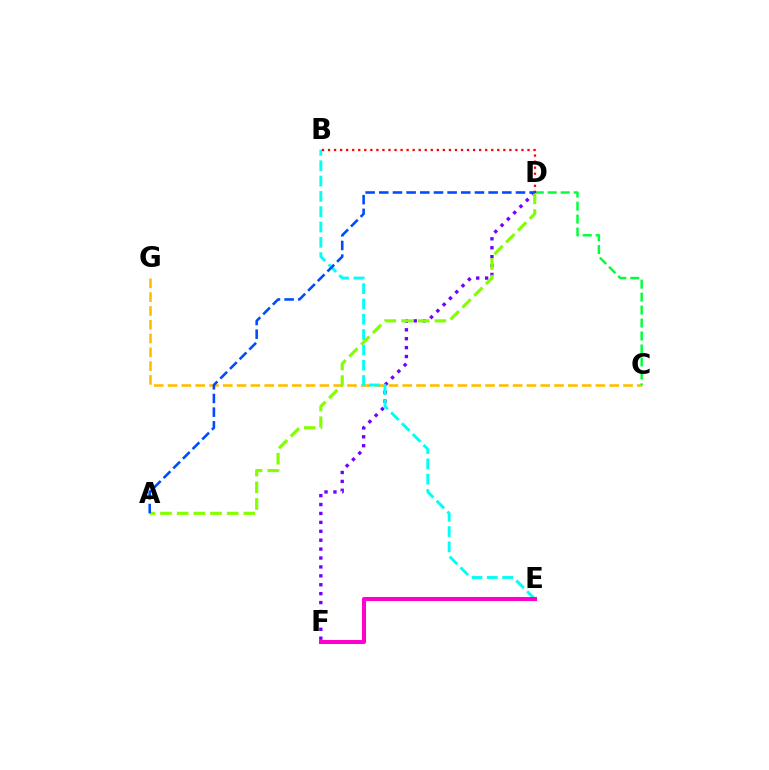{('C', 'G'): [{'color': '#ffbd00', 'line_style': 'dashed', 'thickness': 1.88}], ('C', 'D'): [{'color': '#00ff39', 'line_style': 'dashed', 'thickness': 1.76}], ('D', 'F'): [{'color': '#7200ff', 'line_style': 'dotted', 'thickness': 2.42}], ('B', 'E'): [{'color': '#00fff6', 'line_style': 'dashed', 'thickness': 2.08}], ('E', 'F'): [{'color': '#ff00cf', 'line_style': 'solid', 'thickness': 2.92}], ('A', 'D'): [{'color': '#84ff00', 'line_style': 'dashed', 'thickness': 2.26}, {'color': '#004bff', 'line_style': 'dashed', 'thickness': 1.86}], ('B', 'D'): [{'color': '#ff0000', 'line_style': 'dotted', 'thickness': 1.64}]}